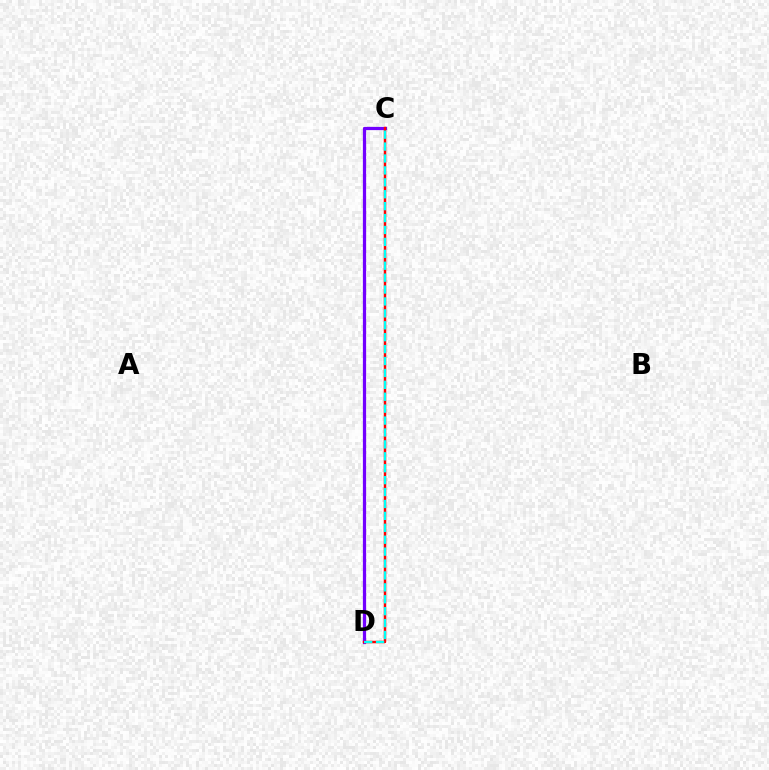{('C', 'D'): [{'color': '#84ff00', 'line_style': 'dashed', 'thickness': 1.88}, {'color': '#7200ff', 'line_style': 'solid', 'thickness': 2.32}, {'color': '#ff0000', 'line_style': 'solid', 'thickness': 1.76}, {'color': '#00fff6', 'line_style': 'dashed', 'thickness': 1.62}]}